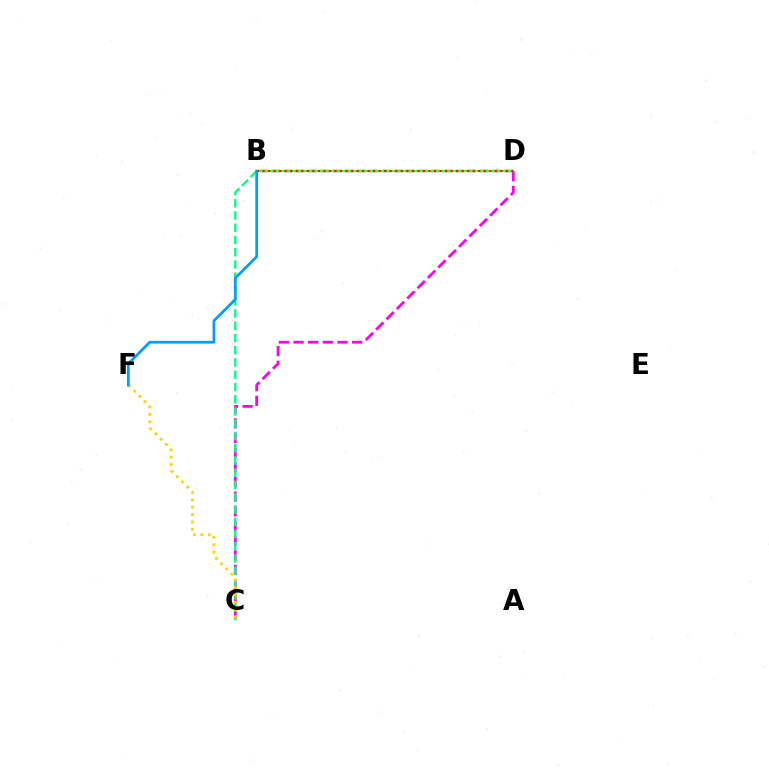{('B', 'D'): [{'color': '#3700ff', 'line_style': 'dashed', 'thickness': 1.67}, {'color': '#4fff00', 'line_style': 'solid', 'thickness': 1.58}, {'color': '#ff0000', 'line_style': 'dotted', 'thickness': 1.5}], ('C', 'D'): [{'color': '#ff00ed', 'line_style': 'dashed', 'thickness': 1.99}], ('B', 'C'): [{'color': '#00ff86', 'line_style': 'dashed', 'thickness': 1.66}], ('C', 'F'): [{'color': '#ffd500', 'line_style': 'dotted', 'thickness': 2.0}], ('B', 'F'): [{'color': '#009eff', 'line_style': 'solid', 'thickness': 1.97}]}